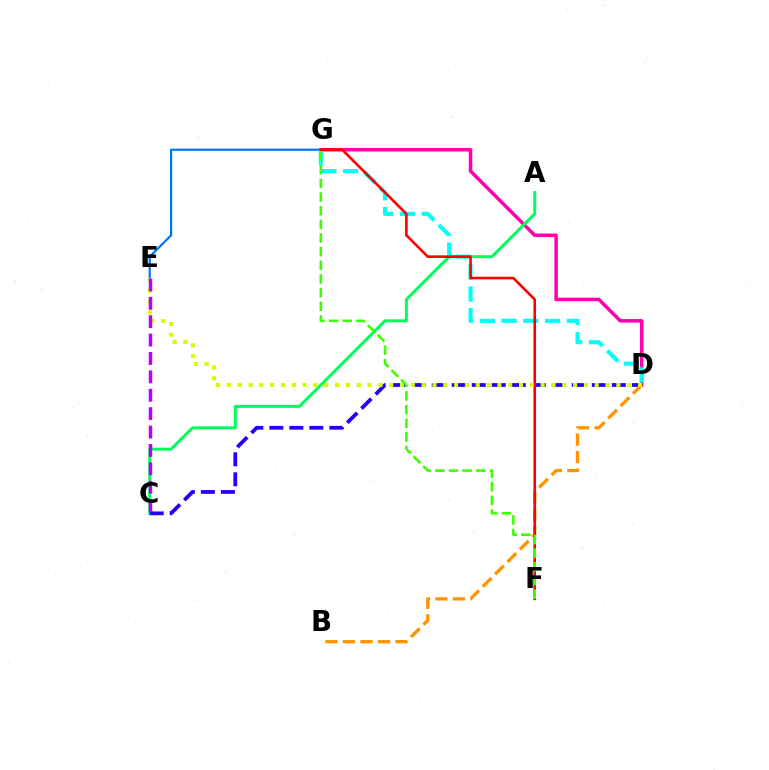{('D', 'G'): [{'color': '#ff00ac', 'line_style': 'solid', 'thickness': 2.53}, {'color': '#00fff6', 'line_style': 'dashed', 'thickness': 2.96}], ('A', 'C'): [{'color': '#00ff5c', 'line_style': 'solid', 'thickness': 2.15}], ('C', 'D'): [{'color': '#2500ff', 'line_style': 'dashed', 'thickness': 2.72}], ('E', 'G'): [{'color': '#0074ff', 'line_style': 'solid', 'thickness': 1.58}], ('B', 'D'): [{'color': '#ff9400', 'line_style': 'dashed', 'thickness': 2.38}], ('F', 'G'): [{'color': '#ff0000', 'line_style': 'solid', 'thickness': 1.88}, {'color': '#3dff00', 'line_style': 'dashed', 'thickness': 1.85}], ('D', 'E'): [{'color': '#d1ff00', 'line_style': 'dotted', 'thickness': 2.94}], ('C', 'E'): [{'color': '#b900ff', 'line_style': 'dashed', 'thickness': 2.5}]}